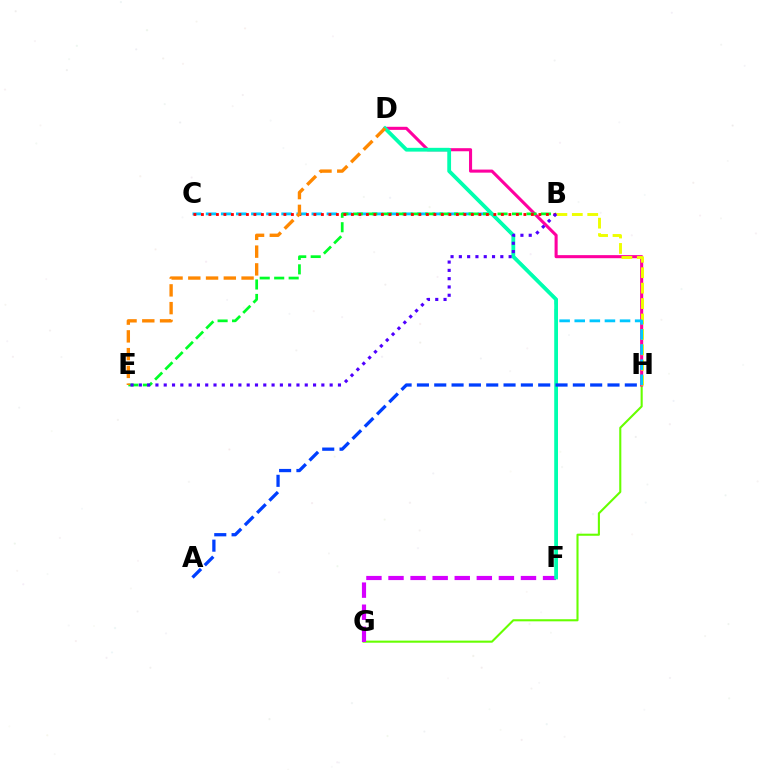{('G', 'H'): [{'color': '#66ff00', 'line_style': 'solid', 'thickness': 1.51}], ('D', 'H'): [{'color': '#ff00a0', 'line_style': 'solid', 'thickness': 2.21}], ('B', 'H'): [{'color': '#eeff00', 'line_style': 'dashed', 'thickness': 2.1}], ('F', 'G'): [{'color': '#d600ff', 'line_style': 'dashed', 'thickness': 3.0}], ('C', 'H'): [{'color': '#00c7ff', 'line_style': 'dashed', 'thickness': 2.05}], ('B', 'E'): [{'color': '#00ff27', 'line_style': 'dashed', 'thickness': 1.97}, {'color': '#4f00ff', 'line_style': 'dotted', 'thickness': 2.25}], ('D', 'F'): [{'color': '#00ffaf', 'line_style': 'solid', 'thickness': 2.72}], ('A', 'H'): [{'color': '#003fff', 'line_style': 'dashed', 'thickness': 2.35}], ('B', 'C'): [{'color': '#ff0000', 'line_style': 'dotted', 'thickness': 2.04}], ('D', 'E'): [{'color': '#ff8800', 'line_style': 'dashed', 'thickness': 2.41}]}